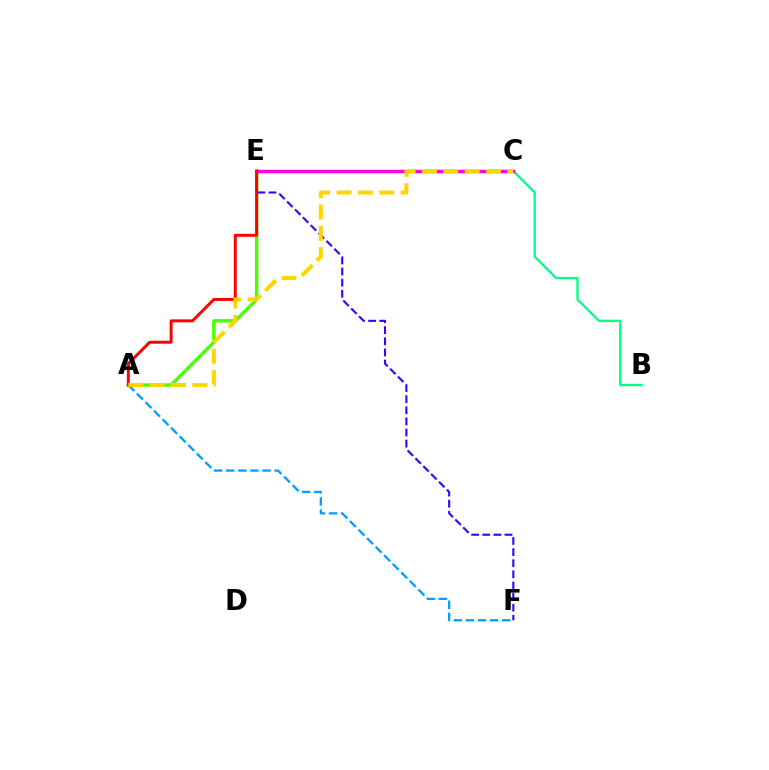{('B', 'C'): [{'color': '#00ff86', 'line_style': 'solid', 'thickness': 1.66}], ('A', 'E'): [{'color': '#4fff00', 'line_style': 'solid', 'thickness': 2.47}, {'color': '#ff0000', 'line_style': 'solid', 'thickness': 2.12}], ('A', 'F'): [{'color': '#009eff', 'line_style': 'dashed', 'thickness': 1.64}], ('C', 'E'): [{'color': '#ff00ed', 'line_style': 'solid', 'thickness': 2.48}], ('E', 'F'): [{'color': '#3700ff', 'line_style': 'dashed', 'thickness': 1.51}], ('A', 'C'): [{'color': '#ffd500', 'line_style': 'dashed', 'thickness': 2.9}]}